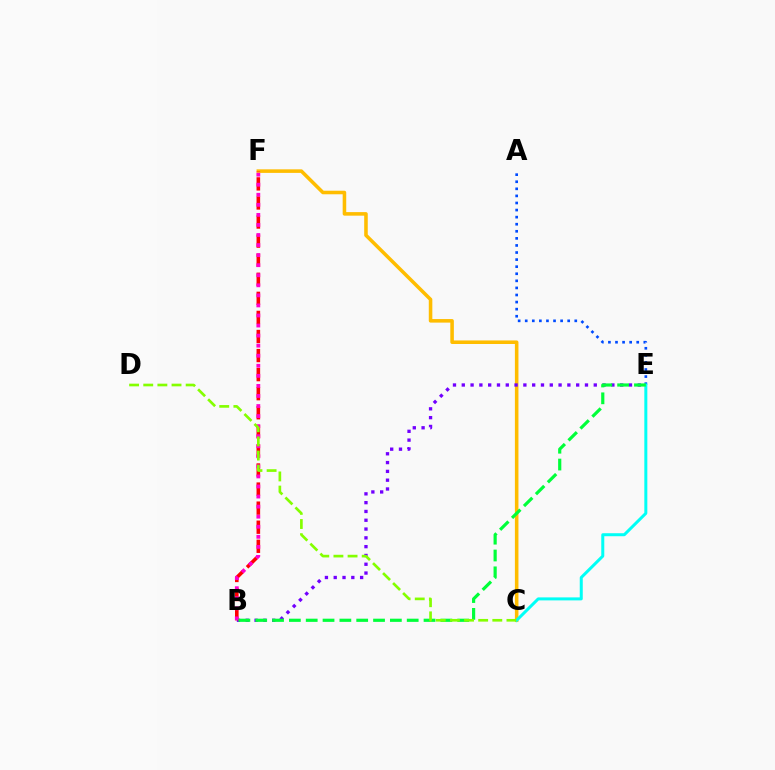{('A', 'E'): [{'color': '#004bff', 'line_style': 'dotted', 'thickness': 1.92}], ('C', 'F'): [{'color': '#ffbd00', 'line_style': 'solid', 'thickness': 2.56}], ('B', 'E'): [{'color': '#7200ff', 'line_style': 'dotted', 'thickness': 2.39}, {'color': '#00ff39', 'line_style': 'dashed', 'thickness': 2.29}], ('B', 'F'): [{'color': '#ff0000', 'line_style': 'dashed', 'thickness': 2.59}, {'color': '#ff00cf', 'line_style': 'dotted', 'thickness': 2.73}], ('C', 'E'): [{'color': '#00fff6', 'line_style': 'solid', 'thickness': 2.16}], ('C', 'D'): [{'color': '#84ff00', 'line_style': 'dashed', 'thickness': 1.92}]}